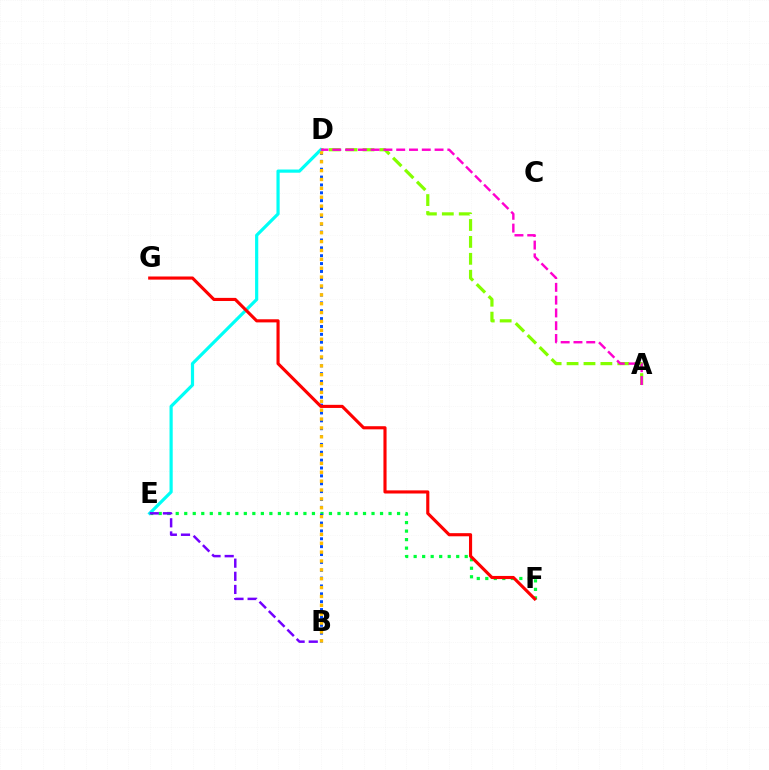{('E', 'F'): [{'color': '#00ff39', 'line_style': 'dotted', 'thickness': 2.31}], ('B', 'D'): [{'color': '#004bff', 'line_style': 'dotted', 'thickness': 2.14}, {'color': '#ffbd00', 'line_style': 'dotted', 'thickness': 2.41}], ('A', 'D'): [{'color': '#84ff00', 'line_style': 'dashed', 'thickness': 2.3}, {'color': '#ff00cf', 'line_style': 'dashed', 'thickness': 1.74}], ('D', 'E'): [{'color': '#00fff6', 'line_style': 'solid', 'thickness': 2.3}], ('F', 'G'): [{'color': '#ff0000', 'line_style': 'solid', 'thickness': 2.25}], ('B', 'E'): [{'color': '#7200ff', 'line_style': 'dashed', 'thickness': 1.79}]}